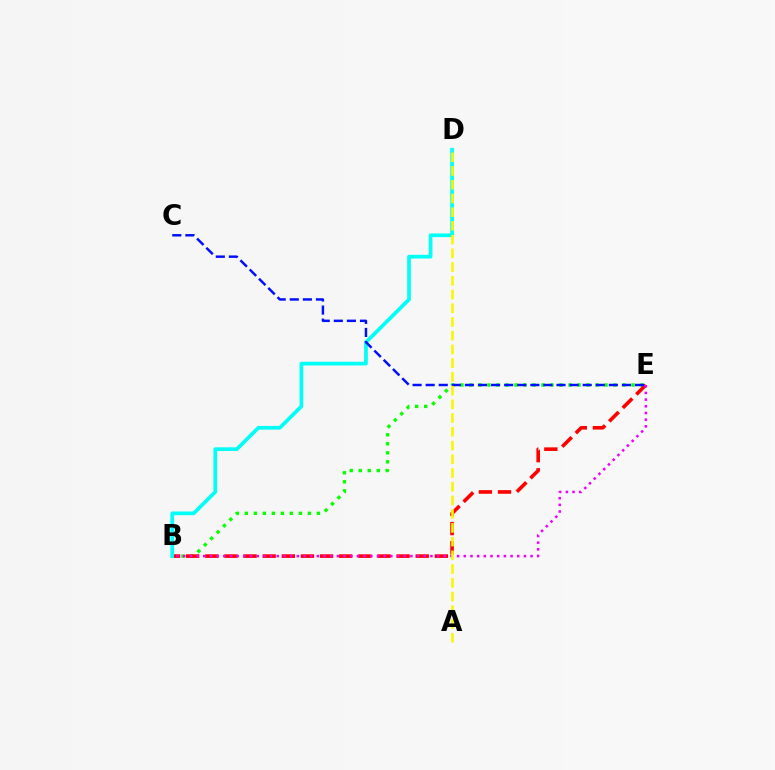{('B', 'E'): [{'color': '#08ff00', 'line_style': 'dotted', 'thickness': 2.45}, {'color': '#ff0000', 'line_style': 'dashed', 'thickness': 2.6}, {'color': '#ee00ff', 'line_style': 'dotted', 'thickness': 1.81}], ('B', 'D'): [{'color': '#00fff6', 'line_style': 'solid', 'thickness': 2.67}], ('C', 'E'): [{'color': '#0010ff', 'line_style': 'dashed', 'thickness': 1.78}], ('A', 'D'): [{'color': '#fcf500', 'line_style': 'dashed', 'thickness': 1.86}]}